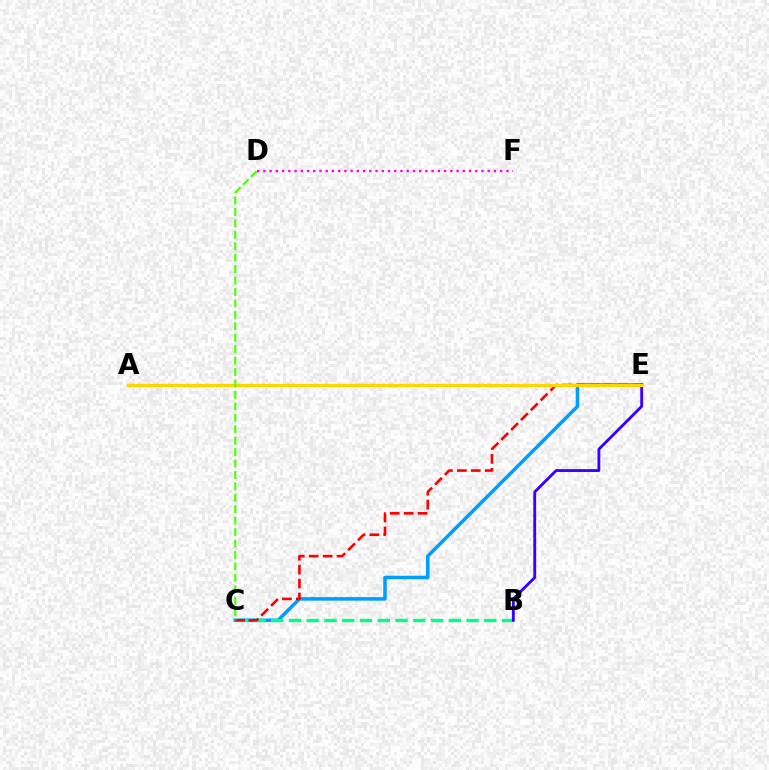{('C', 'E'): [{'color': '#009eff', 'line_style': 'solid', 'thickness': 2.54}, {'color': '#ff0000', 'line_style': 'dashed', 'thickness': 1.89}], ('B', 'C'): [{'color': '#00ff86', 'line_style': 'dashed', 'thickness': 2.41}], ('B', 'E'): [{'color': '#3700ff', 'line_style': 'solid', 'thickness': 2.04}], ('D', 'F'): [{'color': '#ff00ed', 'line_style': 'dotted', 'thickness': 1.69}], ('A', 'E'): [{'color': '#ffd500', 'line_style': 'solid', 'thickness': 2.35}], ('C', 'D'): [{'color': '#4fff00', 'line_style': 'dashed', 'thickness': 1.55}]}